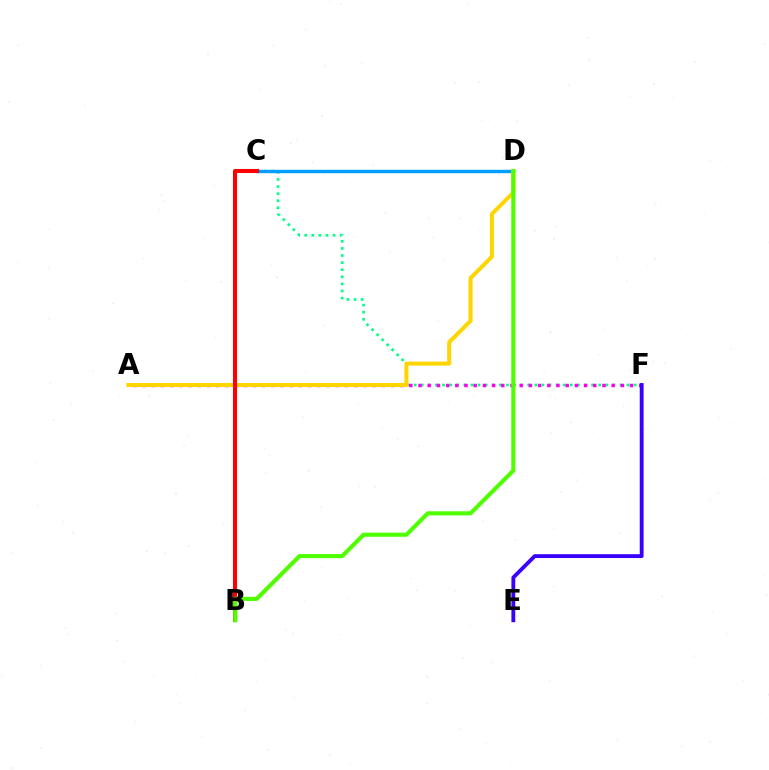{('C', 'F'): [{'color': '#00ff86', 'line_style': 'dotted', 'thickness': 1.93}], ('C', 'D'): [{'color': '#009eff', 'line_style': 'solid', 'thickness': 2.45}], ('A', 'F'): [{'color': '#ff00ed', 'line_style': 'dotted', 'thickness': 2.5}], ('E', 'F'): [{'color': '#3700ff', 'line_style': 'solid', 'thickness': 2.76}], ('A', 'D'): [{'color': '#ffd500', 'line_style': 'solid', 'thickness': 2.9}], ('B', 'C'): [{'color': '#ff0000', 'line_style': 'solid', 'thickness': 2.92}], ('B', 'D'): [{'color': '#4fff00', 'line_style': 'solid', 'thickness': 2.96}]}